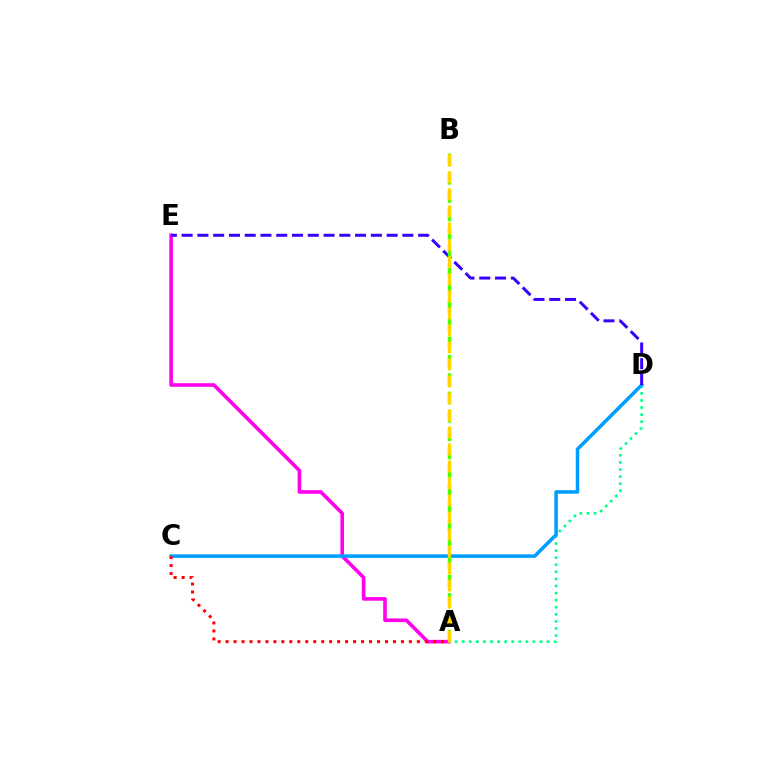{('A', 'E'): [{'color': '#ff00ed', 'line_style': 'solid', 'thickness': 2.6}], ('A', 'D'): [{'color': '#00ff86', 'line_style': 'dotted', 'thickness': 1.92}], ('C', 'D'): [{'color': '#009eff', 'line_style': 'solid', 'thickness': 2.55}], ('A', 'C'): [{'color': '#ff0000', 'line_style': 'dotted', 'thickness': 2.17}], ('D', 'E'): [{'color': '#3700ff', 'line_style': 'dashed', 'thickness': 2.14}], ('A', 'B'): [{'color': '#4fff00', 'line_style': 'dashed', 'thickness': 2.49}, {'color': '#ffd500', 'line_style': 'dashed', 'thickness': 2.31}]}